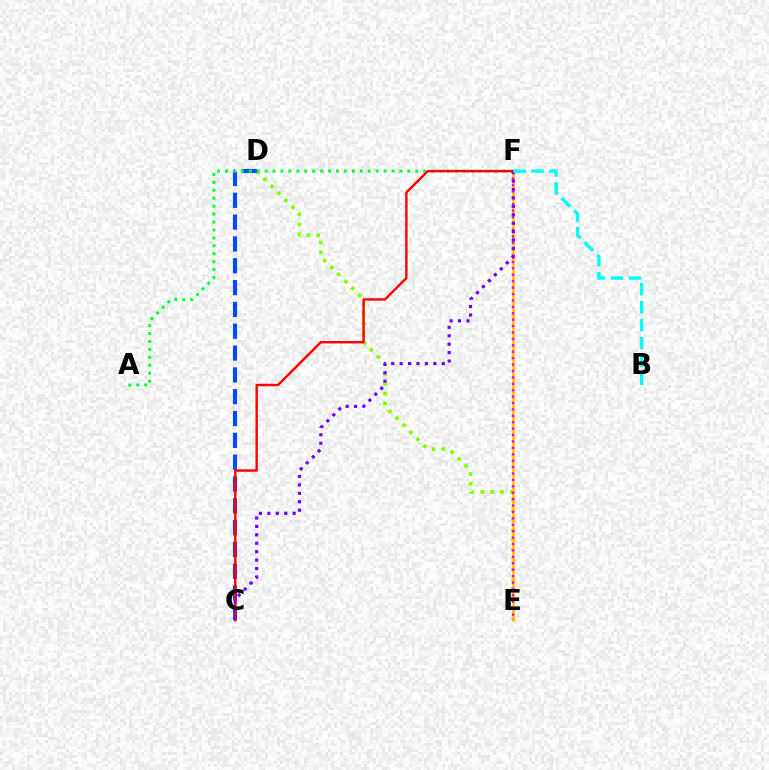{('D', 'E'): [{'color': '#84ff00', 'line_style': 'dotted', 'thickness': 2.68}], ('E', 'F'): [{'color': '#ffbd00', 'line_style': 'solid', 'thickness': 1.81}, {'color': '#ff00cf', 'line_style': 'dotted', 'thickness': 1.74}], ('C', 'D'): [{'color': '#004bff', 'line_style': 'dashed', 'thickness': 2.97}], ('A', 'F'): [{'color': '#00ff39', 'line_style': 'dotted', 'thickness': 2.15}], ('C', 'F'): [{'color': '#ff0000', 'line_style': 'solid', 'thickness': 1.73}, {'color': '#7200ff', 'line_style': 'dotted', 'thickness': 2.29}], ('B', 'F'): [{'color': '#00fff6', 'line_style': 'dashed', 'thickness': 2.44}]}